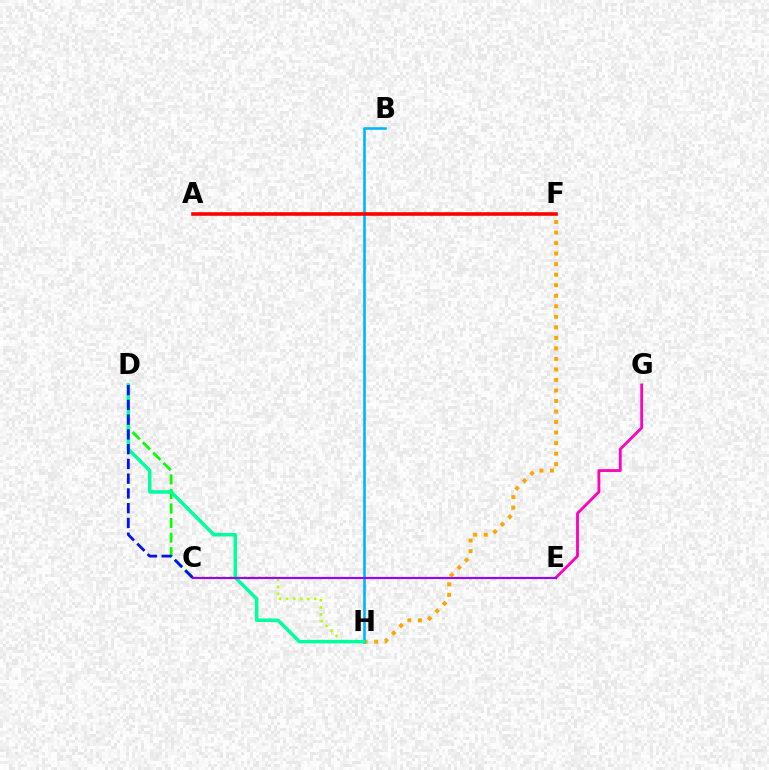{('F', 'H'): [{'color': '#ffa500', 'line_style': 'dotted', 'thickness': 2.86}], ('E', 'G'): [{'color': '#ff00bd', 'line_style': 'solid', 'thickness': 2.02}], ('C', 'H'): [{'color': '#b3ff00', 'line_style': 'dotted', 'thickness': 1.91}], ('B', 'H'): [{'color': '#00b5ff', 'line_style': 'solid', 'thickness': 1.87}], ('C', 'D'): [{'color': '#08ff00', 'line_style': 'dashed', 'thickness': 1.98}, {'color': '#0010ff', 'line_style': 'dashed', 'thickness': 2.0}], ('D', 'H'): [{'color': '#00ff9d', 'line_style': 'solid', 'thickness': 2.51}], ('A', 'F'): [{'color': '#ff0000', 'line_style': 'solid', 'thickness': 2.59}], ('C', 'E'): [{'color': '#9b00ff', 'line_style': 'solid', 'thickness': 1.54}]}